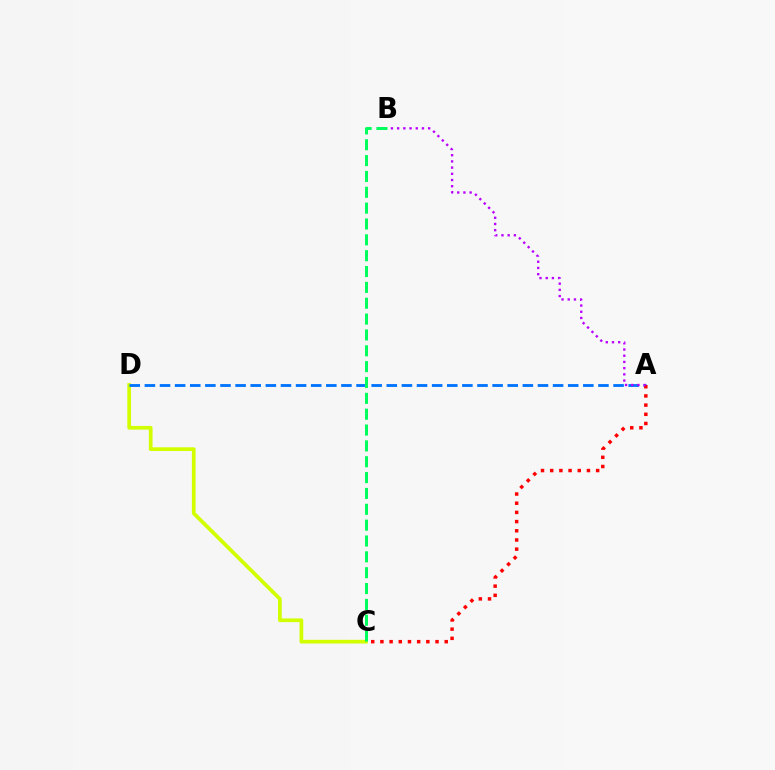{('C', 'D'): [{'color': '#d1ff00', 'line_style': 'solid', 'thickness': 2.68}], ('A', 'D'): [{'color': '#0074ff', 'line_style': 'dashed', 'thickness': 2.05}], ('B', 'C'): [{'color': '#00ff5c', 'line_style': 'dashed', 'thickness': 2.15}], ('A', 'C'): [{'color': '#ff0000', 'line_style': 'dotted', 'thickness': 2.5}], ('A', 'B'): [{'color': '#b900ff', 'line_style': 'dotted', 'thickness': 1.69}]}